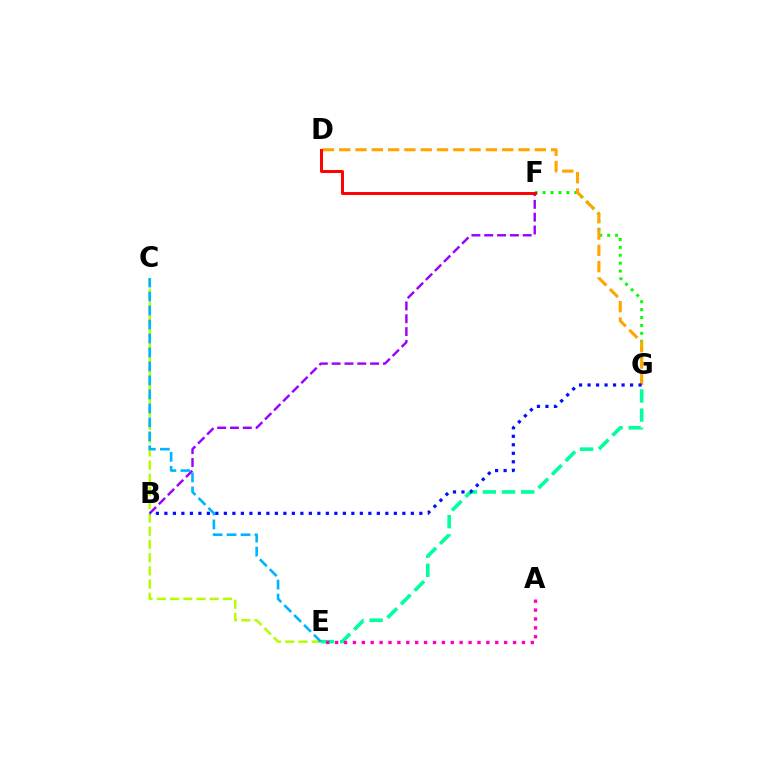{('F', 'G'): [{'color': '#08ff00', 'line_style': 'dotted', 'thickness': 2.15}], ('C', 'E'): [{'color': '#b3ff00', 'line_style': 'dashed', 'thickness': 1.8}, {'color': '#00b5ff', 'line_style': 'dashed', 'thickness': 1.9}], ('B', 'F'): [{'color': '#9b00ff', 'line_style': 'dashed', 'thickness': 1.74}], ('E', 'G'): [{'color': '#00ff9d', 'line_style': 'dashed', 'thickness': 2.6}], ('D', 'G'): [{'color': '#ffa500', 'line_style': 'dashed', 'thickness': 2.21}], ('B', 'G'): [{'color': '#0010ff', 'line_style': 'dotted', 'thickness': 2.31}], ('D', 'F'): [{'color': '#ff0000', 'line_style': 'solid', 'thickness': 2.13}], ('A', 'E'): [{'color': '#ff00bd', 'line_style': 'dotted', 'thickness': 2.42}]}